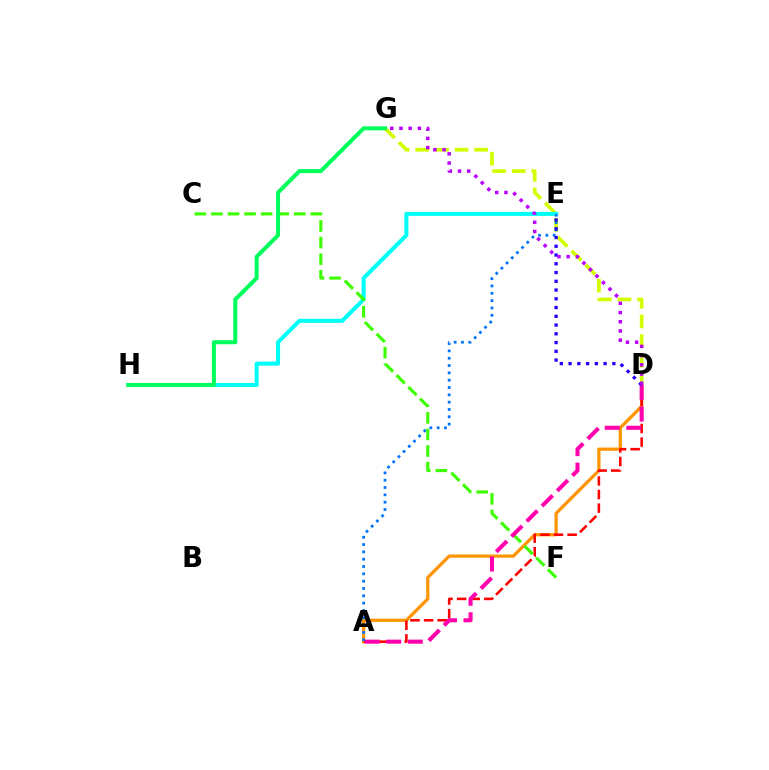{('D', 'G'): [{'color': '#d1ff00', 'line_style': 'dashed', 'thickness': 2.67}, {'color': '#b900ff', 'line_style': 'dotted', 'thickness': 2.5}], ('A', 'D'): [{'color': '#ff9400', 'line_style': 'solid', 'thickness': 2.33}, {'color': '#ff0000', 'line_style': 'dashed', 'thickness': 1.85}, {'color': '#ff00ac', 'line_style': 'dashed', 'thickness': 2.93}], ('E', 'H'): [{'color': '#00fff6', 'line_style': 'solid', 'thickness': 2.92}], ('A', 'E'): [{'color': '#0074ff', 'line_style': 'dotted', 'thickness': 1.99}], ('C', 'F'): [{'color': '#3dff00', 'line_style': 'dashed', 'thickness': 2.25}], ('G', 'H'): [{'color': '#00ff5c', 'line_style': 'solid', 'thickness': 2.89}], ('D', 'E'): [{'color': '#2500ff', 'line_style': 'dotted', 'thickness': 2.38}]}